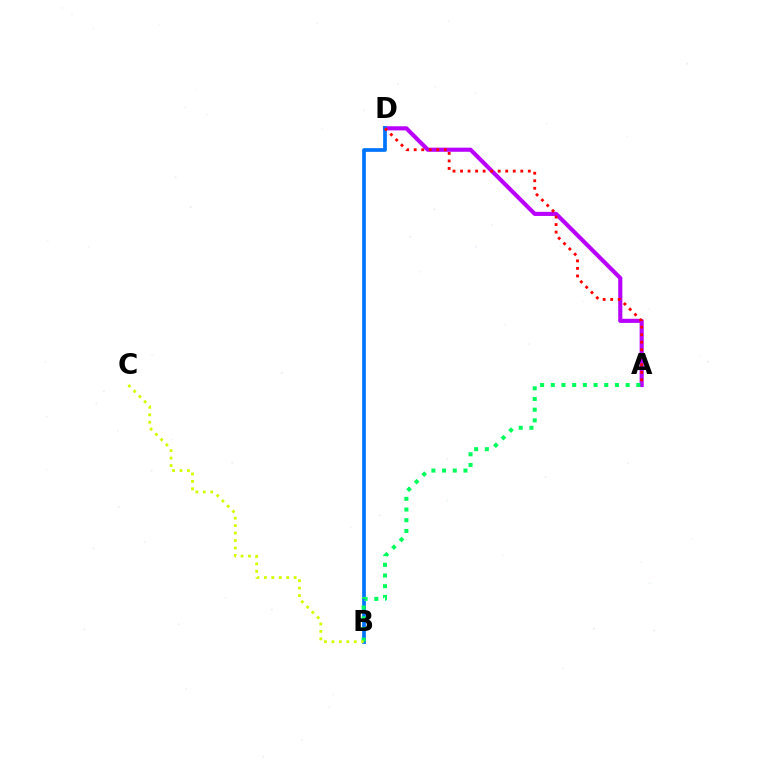{('A', 'D'): [{'color': '#b900ff', 'line_style': 'solid', 'thickness': 2.96}, {'color': '#ff0000', 'line_style': 'dotted', 'thickness': 2.05}], ('B', 'D'): [{'color': '#0074ff', 'line_style': 'solid', 'thickness': 2.67}], ('A', 'B'): [{'color': '#00ff5c', 'line_style': 'dotted', 'thickness': 2.9}], ('B', 'C'): [{'color': '#d1ff00', 'line_style': 'dotted', 'thickness': 2.02}]}